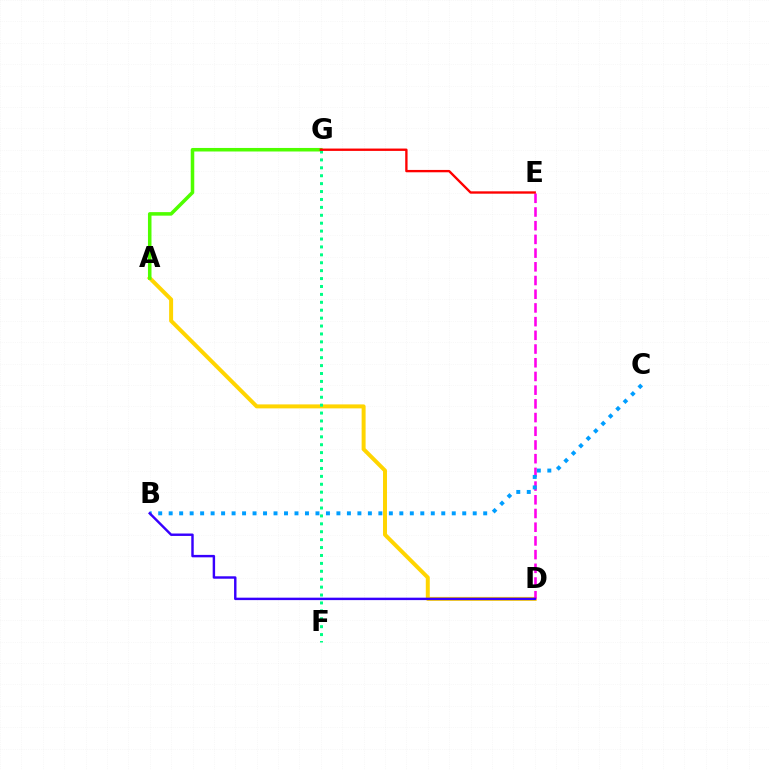{('A', 'D'): [{'color': '#ffd500', 'line_style': 'solid', 'thickness': 2.86}], ('A', 'G'): [{'color': '#4fff00', 'line_style': 'solid', 'thickness': 2.54}], ('F', 'G'): [{'color': '#00ff86', 'line_style': 'dotted', 'thickness': 2.15}], ('D', 'E'): [{'color': '#ff00ed', 'line_style': 'dashed', 'thickness': 1.86}], ('B', 'C'): [{'color': '#009eff', 'line_style': 'dotted', 'thickness': 2.85}], ('E', 'G'): [{'color': '#ff0000', 'line_style': 'solid', 'thickness': 1.69}], ('B', 'D'): [{'color': '#3700ff', 'line_style': 'solid', 'thickness': 1.75}]}